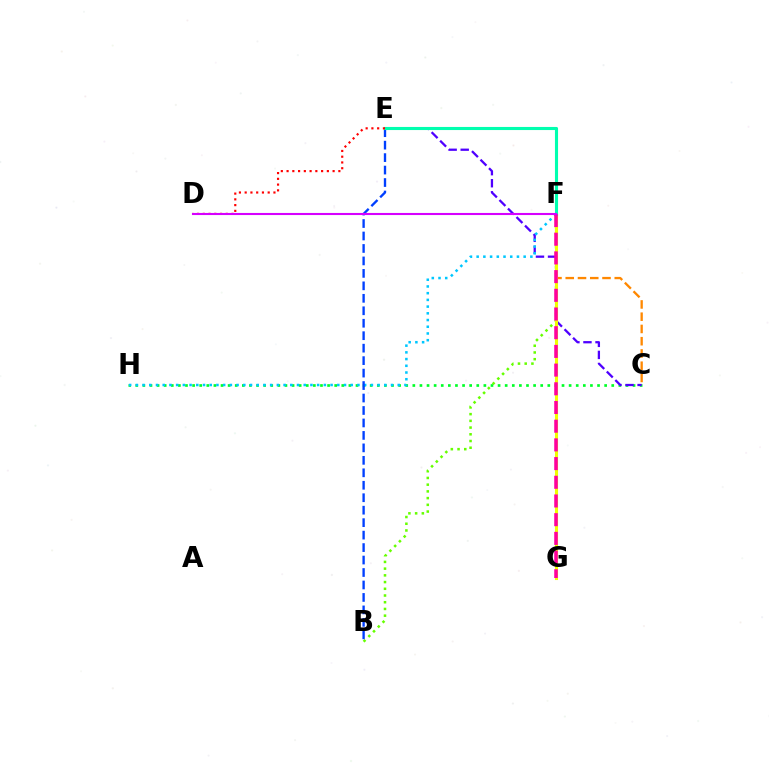{('C', 'H'): [{'color': '#00ff27', 'line_style': 'dotted', 'thickness': 1.93}], ('C', 'E'): [{'color': '#4f00ff', 'line_style': 'dashed', 'thickness': 1.64}], ('B', 'F'): [{'color': '#66ff00', 'line_style': 'dotted', 'thickness': 1.83}], ('F', 'H'): [{'color': '#00c7ff', 'line_style': 'dotted', 'thickness': 1.82}], ('B', 'E'): [{'color': '#003fff', 'line_style': 'dashed', 'thickness': 1.69}], ('C', 'F'): [{'color': '#ff8800', 'line_style': 'dashed', 'thickness': 1.66}], ('F', 'G'): [{'color': '#eeff00', 'line_style': 'solid', 'thickness': 2.22}, {'color': '#ff00a0', 'line_style': 'dashed', 'thickness': 2.54}], ('E', 'F'): [{'color': '#00ffaf', 'line_style': 'solid', 'thickness': 2.24}], ('D', 'E'): [{'color': '#ff0000', 'line_style': 'dotted', 'thickness': 1.56}], ('D', 'F'): [{'color': '#d600ff', 'line_style': 'solid', 'thickness': 1.51}]}